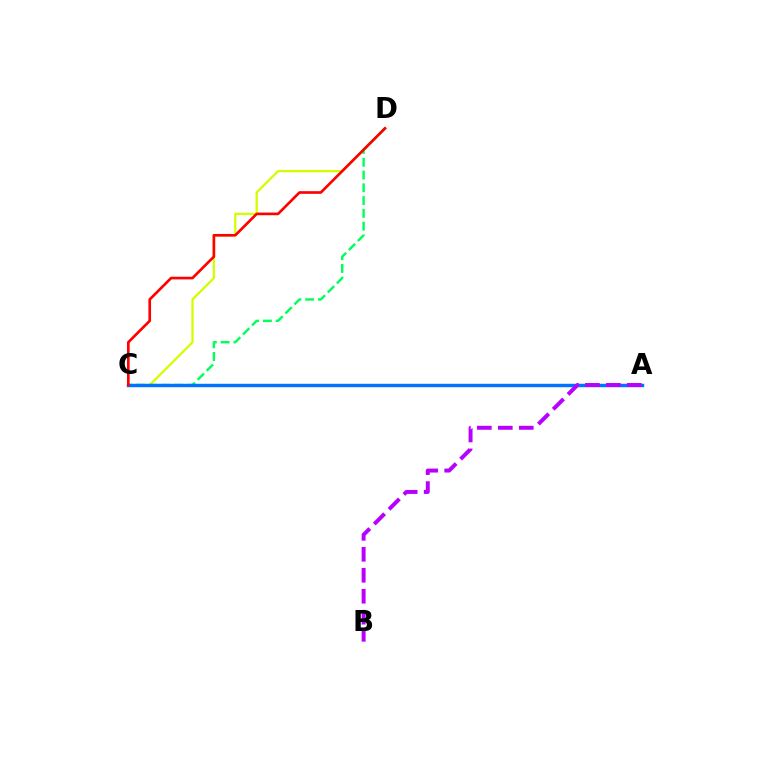{('C', 'D'): [{'color': '#d1ff00', 'line_style': 'solid', 'thickness': 1.64}, {'color': '#00ff5c', 'line_style': 'dashed', 'thickness': 1.74}, {'color': '#ff0000', 'line_style': 'solid', 'thickness': 1.91}], ('A', 'C'): [{'color': '#0074ff', 'line_style': 'solid', 'thickness': 2.47}], ('A', 'B'): [{'color': '#b900ff', 'line_style': 'dashed', 'thickness': 2.85}]}